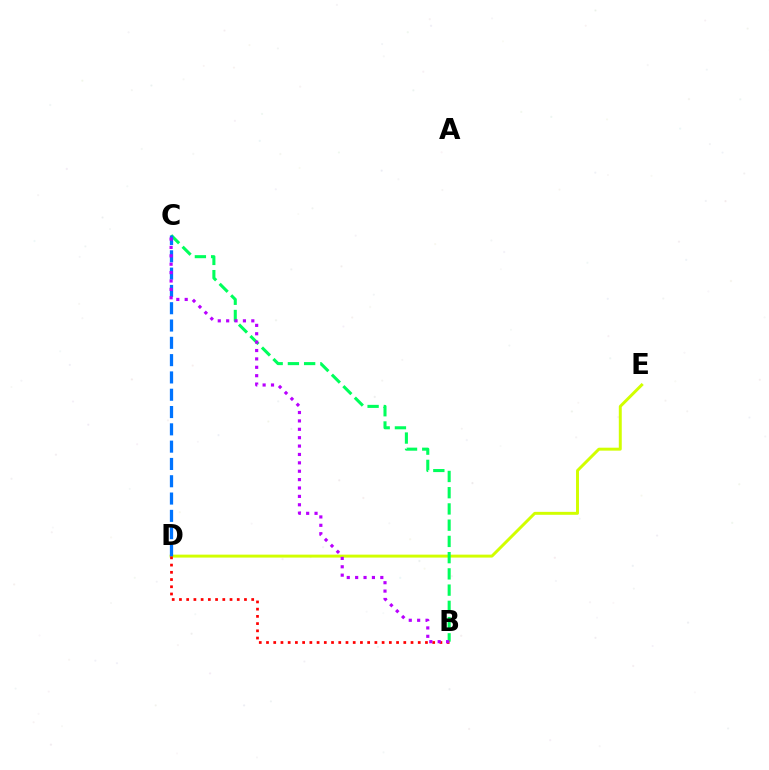{('D', 'E'): [{'color': '#d1ff00', 'line_style': 'solid', 'thickness': 2.13}], ('B', 'C'): [{'color': '#00ff5c', 'line_style': 'dashed', 'thickness': 2.21}, {'color': '#b900ff', 'line_style': 'dotted', 'thickness': 2.28}], ('C', 'D'): [{'color': '#0074ff', 'line_style': 'dashed', 'thickness': 2.35}], ('B', 'D'): [{'color': '#ff0000', 'line_style': 'dotted', 'thickness': 1.96}]}